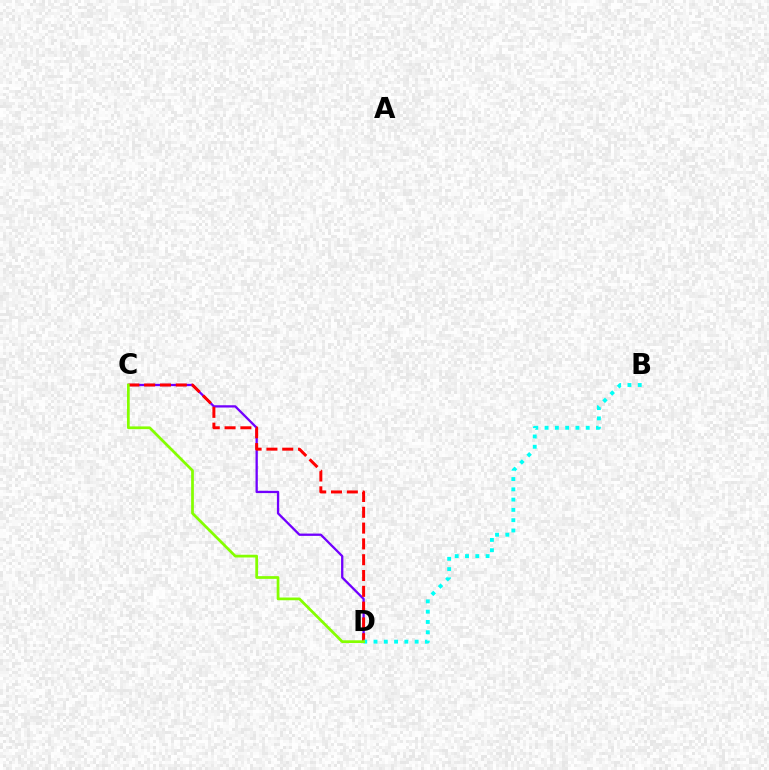{('C', 'D'): [{'color': '#7200ff', 'line_style': 'solid', 'thickness': 1.65}, {'color': '#ff0000', 'line_style': 'dashed', 'thickness': 2.15}, {'color': '#84ff00', 'line_style': 'solid', 'thickness': 1.97}], ('B', 'D'): [{'color': '#00fff6', 'line_style': 'dotted', 'thickness': 2.79}]}